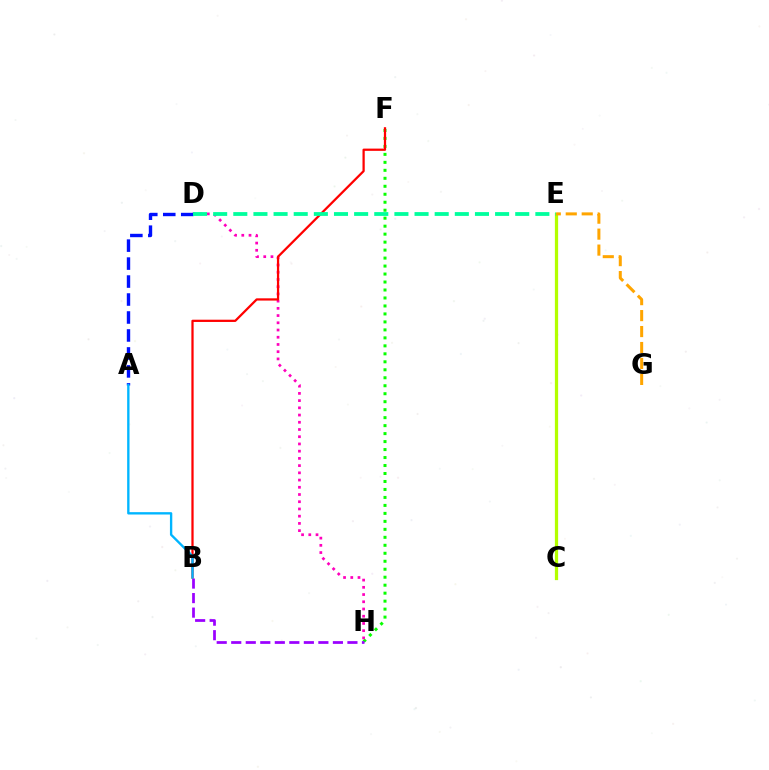{('F', 'H'): [{'color': '#08ff00', 'line_style': 'dotted', 'thickness': 2.17}], ('C', 'E'): [{'color': '#b3ff00', 'line_style': 'solid', 'thickness': 2.33}], ('E', 'G'): [{'color': '#ffa500', 'line_style': 'dashed', 'thickness': 2.17}], ('D', 'H'): [{'color': '#ff00bd', 'line_style': 'dotted', 'thickness': 1.96}], ('B', 'H'): [{'color': '#9b00ff', 'line_style': 'dashed', 'thickness': 1.97}], ('B', 'F'): [{'color': '#ff0000', 'line_style': 'solid', 'thickness': 1.62}], ('A', 'D'): [{'color': '#0010ff', 'line_style': 'dashed', 'thickness': 2.44}], ('A', 'B'): [{'color': '#00b5ff', 'line_style': 'solid', 'thickness': 1.7}], ('D', 'E'): [{'color': '#00ff9d', 'line_style': 'dashed', 'thickness': 2.74}]}